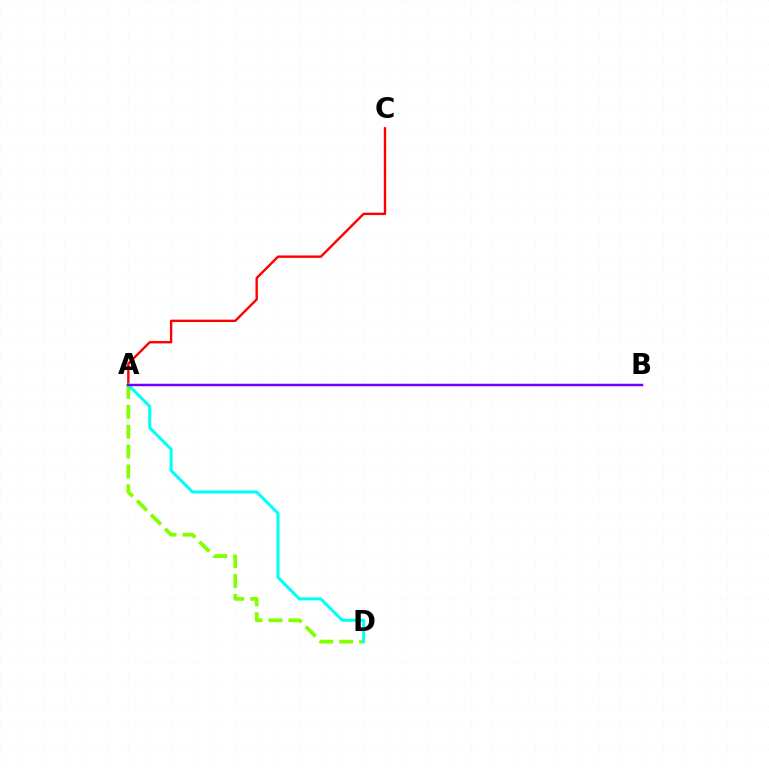{('A', 'D'): [{'color': '#84ff00', 'line_style': 'dashed', 'thickness': 2.7}, {'color': '#00fff6', 'line_style': 'solid', 'thickness': 2.17}], ('A', 'C'): [{'color': '#ff0000', 'line_style': 'solid', 'thickness': 1.72}], ('A', 'B'): [{'color': '#7200ff', 'line_style': 'solid', 'thickness': 1.77}]}